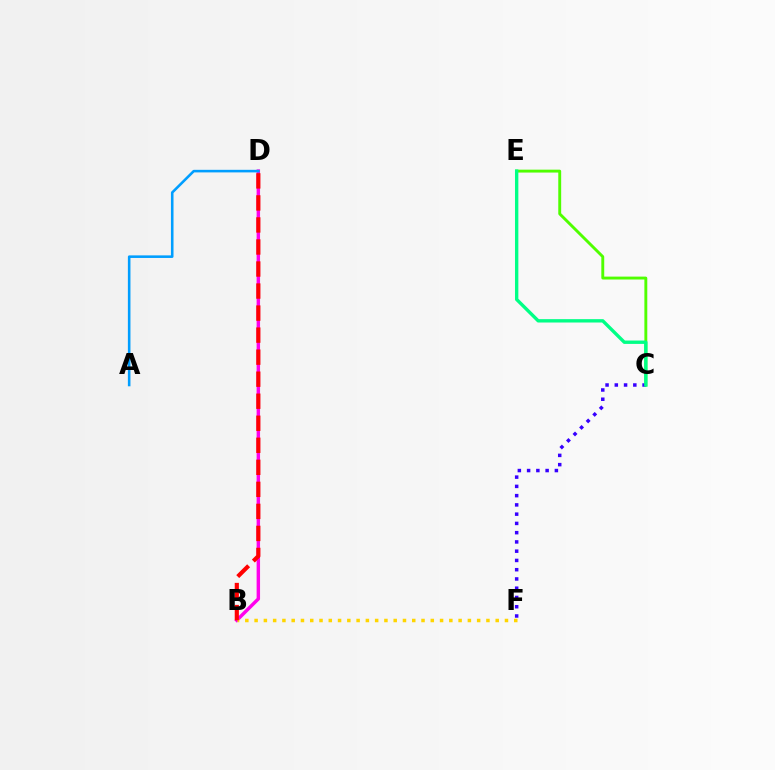{('C', 'E'): [{'color': '#4fff00', 'line_style': 'solid', 'thickness': 2.08}, {'color': '#00ff86', 'line_style': 'solid', 'thickness': 2.42}], ('B', 'D'): [{'color': '#ff00ed', 'line_style': 'solid', 'thickness': 2.47}, {'color': '#ff0000', 'line_style': 'dashed', 'thickness': 2.99}], ('B', 'F'): [{'color': '#ffd500', 'line_style': 'dotted', 'thickness': 2.52}], ('C', 'F'): [{'color': '#3700ff', 'line_style': 'dotted', 'thickness': 2.52}], ('A', 'D'): [{'color': '#009eff', 'line_style': 'solid', 'thickness': 1.86}]}